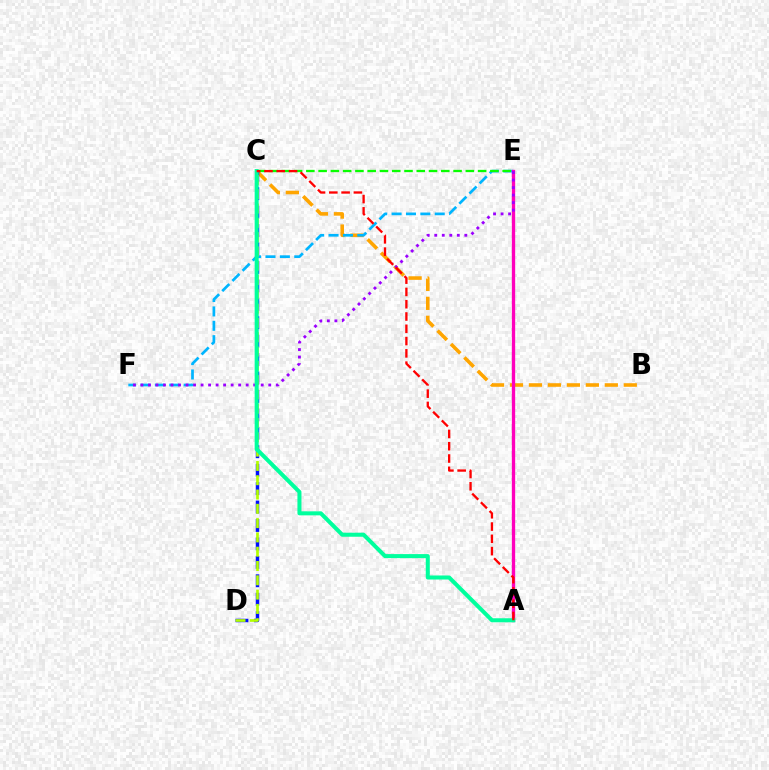{('B', 'C'): [{'color': '#ffa500', 'line_style': 'dashed', 'thickness': 2.58}], ('E', 'F'): [{'color': '#00b5ff', 'line_style': 'dashed', 'thickness': 1.95}, {'color': '#9b00ff', 'line_style': 'dotted', 'thickness': 2.04}], ('C', 'E'): [{'color': '#08ff00', 'line_style': 'dashed', 'thickness': 1.67}], ('A', 'E'): [{'color': '#ff00bd', 'line_style': 'solid', 'thickness': 2.4}], ('C', 'D'): [{'color': '#0010ff', 'line_style': 'dashed', 'thickness': 2.5}, {'color': '#b3ff00', 'line_style': 'dashed', 'thickness': 1.94}], ('A', 'C'): [{'color': '#00ff9d', 'line_style': 'solid', 'thickness': 2.9}, {'color': '#ff0000', 'line_style': 'dashed', 'thickness': 1.67}]}